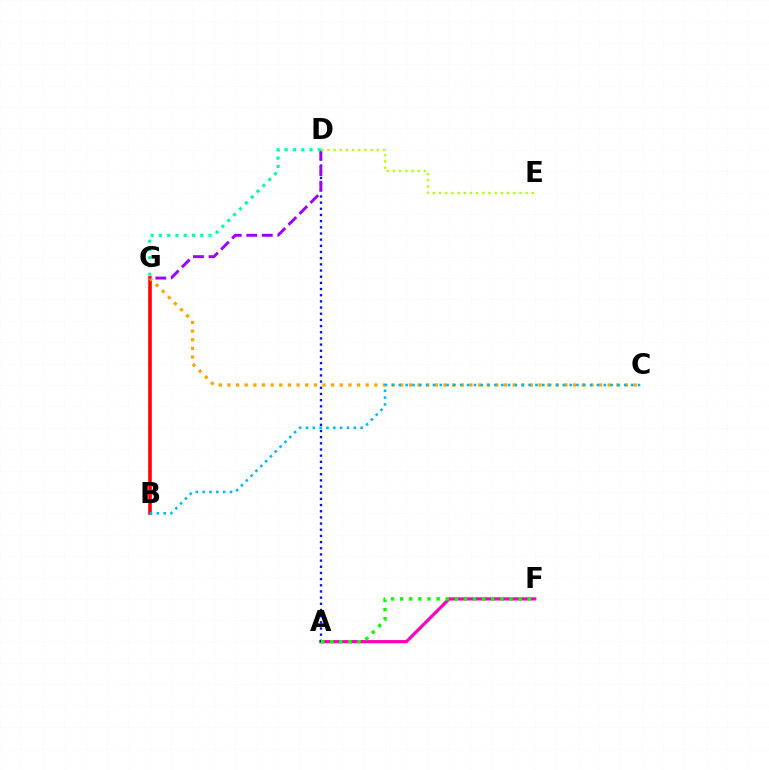{('B', 'G'): [{'color': '#ff0000', 'line_style': 'solid', 'thickness': 2.58}], ('A', 'F'): [{'color': '#ff00bd', 'line_style': 'solid', 'thickness': 2.32}, {'color': '#08ff00', 'line_style': 'dotted', 'thickness': 2.48}], ('C', 'G'): [{'color': '#ffa500', 'line_style': 'dotted', 'thickness': 2.35}], ('B', 'C'): [{'color': '#00b5ff', 'line_style': 'dotted', 'thickness': 1.86}], ('A', 'D'): [{'color': '#0010ff', 'line_style': 'dotted', 'thickness': 1.68}], ('D', 'G'): [{'color': '#9b00ff', 'line_style': 'dashed', 'thickness': 2.11}, {'color': '#00ff9d', 'line_style': 'dotted', 'thickness': 2.25}], ('D', 'E'): [{'color': '#b3ff00', 'line_style': 'dotted', 'thickness': 1.68}]}